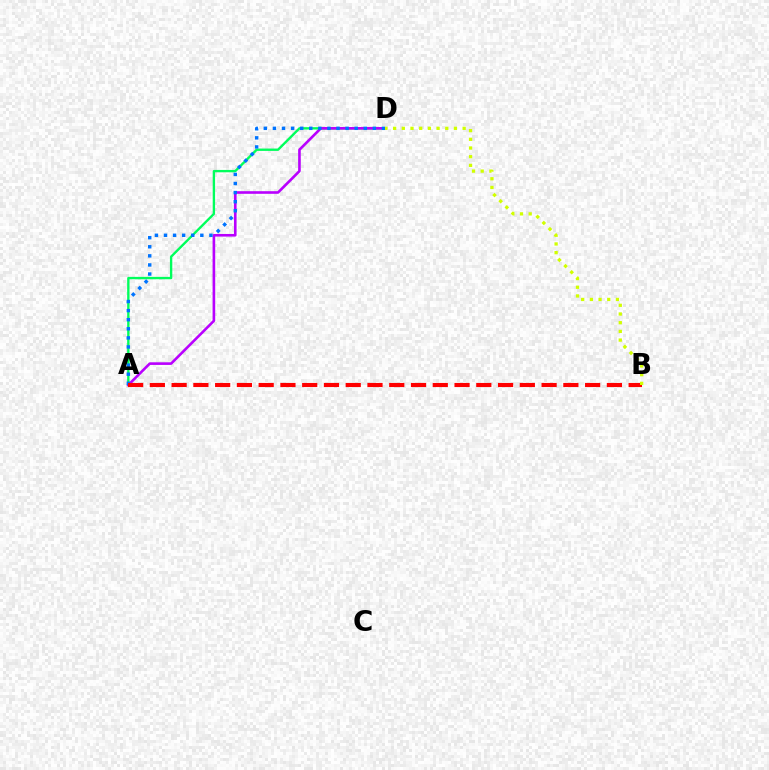{('A', 'D'): [{'color': '#00ff5c', 'line_style': 'solid', 'thickness': 1.7}, {'color': '#b900ff', 'line_style': 'solid', 'thickness': 1.89}, {'color': '#0074ff', 'line_style': 'dotted', 'thickness': 2.47}], ('A', 'B'): [{'color': '#ff0000', 'line_style': 'dashed', 'thickness': 2.96}], ('B', 'D'): [{'color': '#d1ff00', 'line_style': 'dotted', 'thickness': 2.36}]}